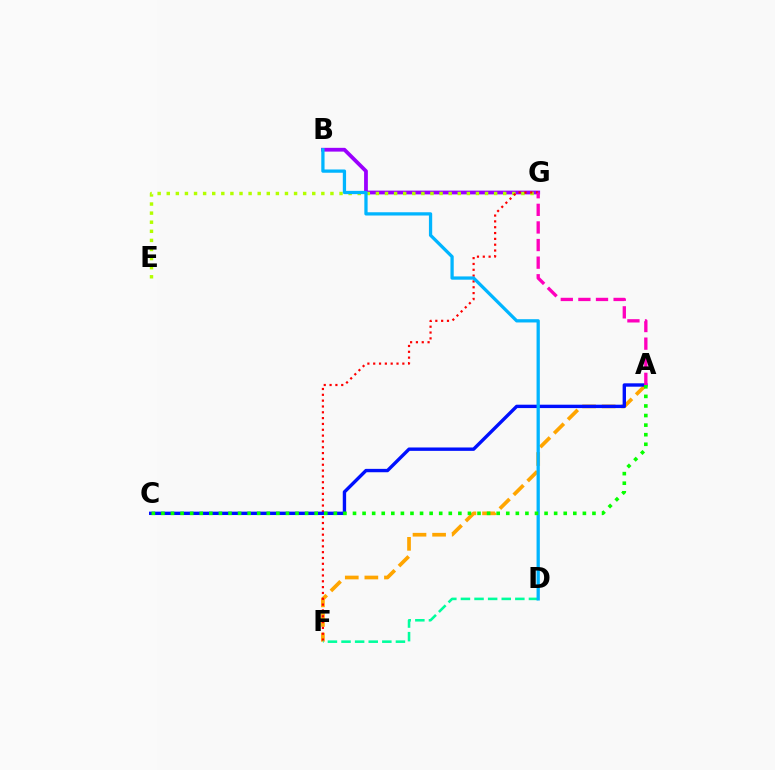{('A', 'F'): [{'color': '#ffa500', 'line_style': 'dashed', 'thickness': 2.66}], ('B', 'G'): [{'color': '#9b00ff', 'line_style': 'solid', 'thickness': 2.72}], ('E', 'G'): [{'color': '#b3ff00', 'line_style': 'dotted', 'thickness': 2.47}], ('F', 'G'): [{'color': '#ff0000', 'line_style': 'dotted', 'thickness': 1.58}], ('A', 'C'): [{'color': '#0010ff', 'line_style': 'solid', 'thickness': 2.43}, {'color': '#08ff00', 'line_style': 'dotted', 'thickness': 2.6}], ('A', 'G'): [{'color': '#ff00bd', 'line_style': 'dashed', 'thickness': 2.39}], ('D', 'F'): [{'color': '#00ff9d', 'line_style': 'dashed', 'thickness': 1.85}], ('B', 'D'): [{'color': '#00b5ff', 'line_style': 'solid', 'thickness': 2.35}]}